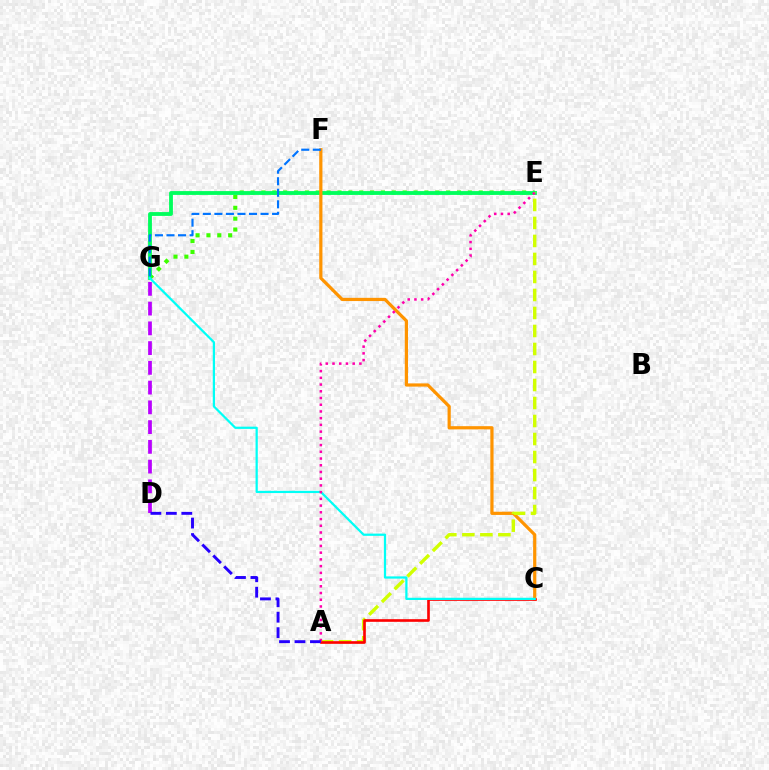{('D', 'G'): [{'color': '#b900ff', 'line_style': 'dashed', 'thickness': 2.68}], ('E', 'G'): [{'color': '#3dff00', 'line_style': 'dotted', 'thickness': 2.95}, {'color': '#00ff5c', 'line_style': 'solid', 'thickness': 2.75}], ('C', 'F'): [{'color': '#ff9400', 'line_style': 'solid', 'thickness': 2.31}], ('A', 'E'): [{'color': '#d1ff00', 'line_style': 'dashed', 'thickness': 2.45}, {'color': '#ff00ac', 'line_style': 'dotted', 'thickness': 1.83}], ('F', 'G'): [{'color': '#0074ff', 'line_style': 'dashed', 'thickness': 1.57}], ('A', 'C'): [{'color': '#ff0000', 'line_style': 'solid', 'thickness': 1.9}], ('C', 'G'): [{'color': '#00fff6', 'line_style': 'solid', 'thickness': 1.61}], ('A', 'D'): [{'color': '#2500ff', 'line_style': 'dashed', 'thickness': 2.1}]}